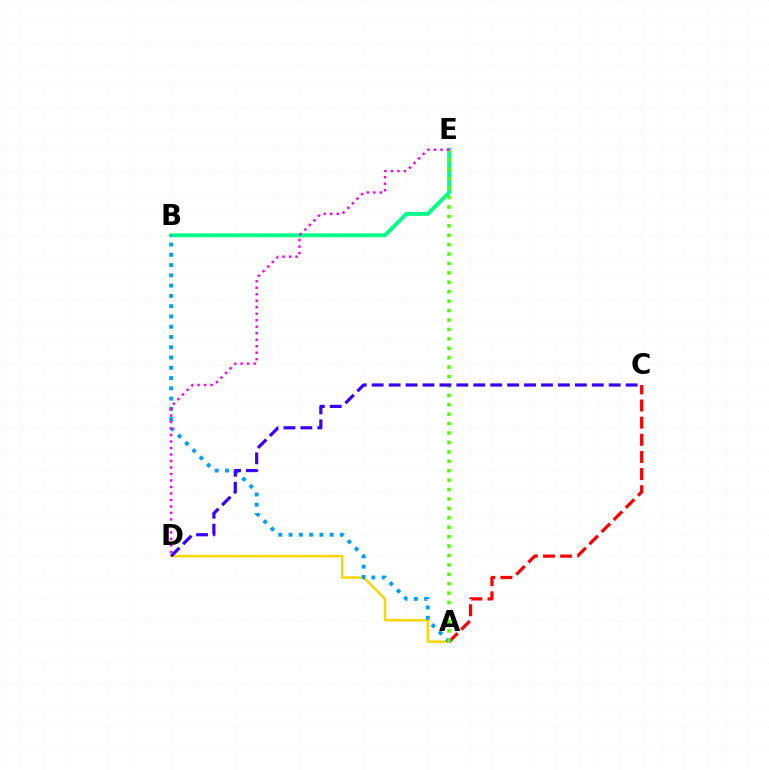{('B', 'E'): [{'color': '#00ff86', 'line_style': 'solid', 'thickness': 2.82}], ('A', 'D'): [{'color': '#ffd500', 'line_style': 'solid', 'thickness': 1.78}], ('A', 'C'): [{'color': '#ff0000', 'line_style': 'dashed', 'thickness': 2.33}], ('A', 'B'): [{'color': '#009eff', 'line_style': 'dotted', 'thickness': 2.79}], ('A', 'E'): [{'color': '#4fff00', 'line_style': 'dotted', 'thickness': 2.56}], ('D', 'E'): [{'color': '#ff00ed', 'line_style': 'dotted', 'thickness': 1.76}], ('C', 'D'): [{'color': '#3700ff', 'line_style': 'dashed', 'thickness': 2.3}]}